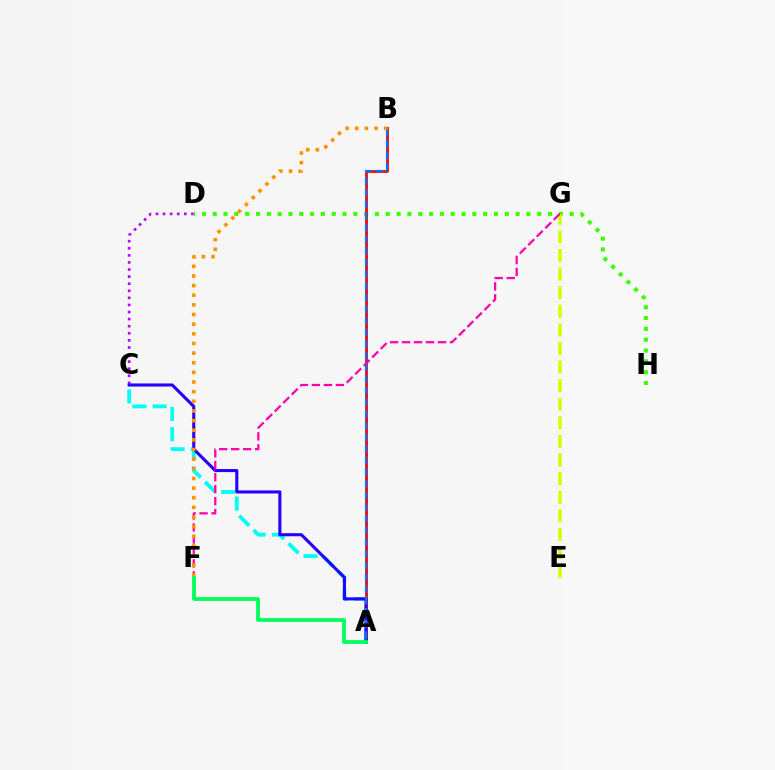{('A', 'C'): [{'color': '#00fff6', 'line_style': 'dashed', 'thickness': 2.75}, {'color': '#2500ff', 'line_style': 'solid', 'thickness': 2.22}], ('C', 'D'): [{'color': '#b900ff', 'line_style': 'dotted', 'thickness': 1.93}], ('D', 'H'): [{'color': '#3dff00', 'line_style': 'dotted', 'thickness': 2.94}], ('A', 'B'): [{'color': '#ff0000', 'line_style': 'solid', 'thickness': 2.02}, {'color': '#0074ff', 'line_style': 'dashed', 'thickness': 1.58}], ('E', 'G'): [{'color': '#d1ff00', 'line_style': 'dashed', 'thickness': 2.52}], ('F', 'G'): [{'color': '#ff00ac', 'line_style': 'dashed', 'thickness': 1.63}], ('B', 'F'): [{'color': '#ff9400', 'line_style': 'dotted', 'thickness': 2.62}], ('A', 'F'): [{'color': '#00ff5c', 'line_style': 'solid', 'thickness': 2.71}]}